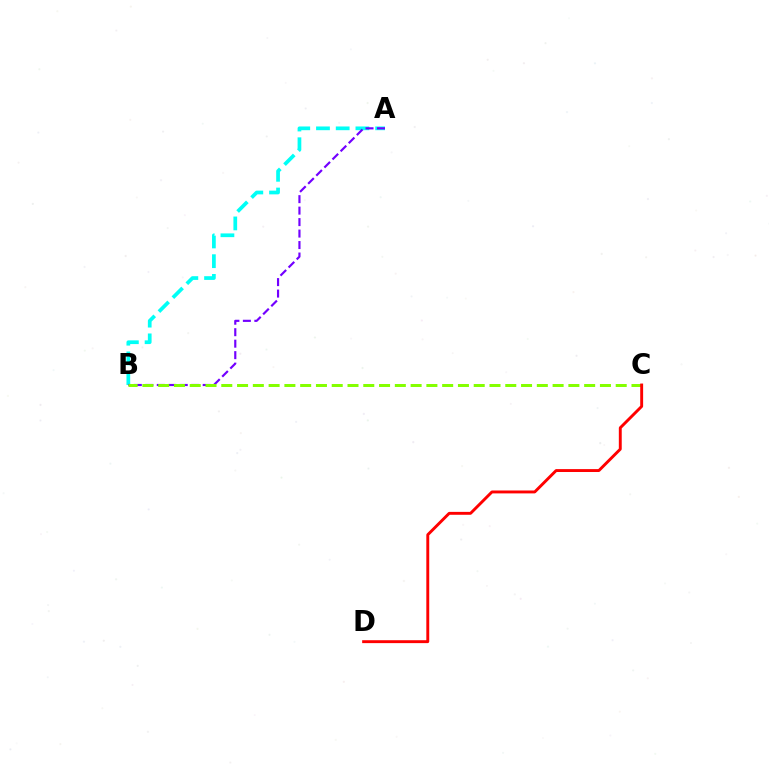{('A', 'B'): [{'color': '#00fff6', 'line_style': 'dashed', 'thickness': 2.68}, {'color': '#7200ff', 'line_style': 'dashed', 'thickness': 1.56}], ('B', 'C'): [{'color': '#84ff00', 'line_style': 'dashed', 'thickness': 2.14}], ('C', 'D'): [{'color': '#ff0000', 'line_style': 'solid', 'thickness': 2.09}]}